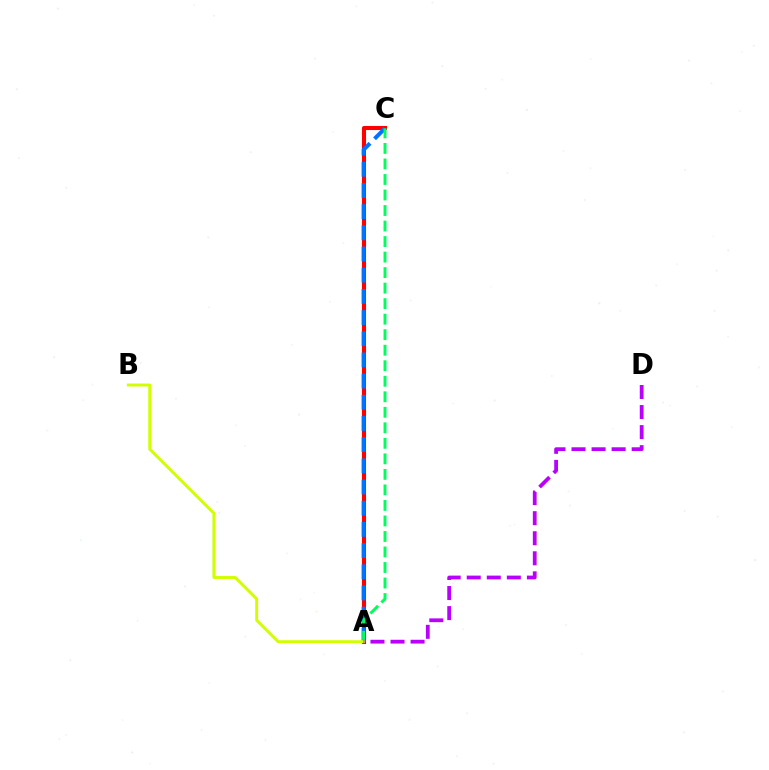{('A', 'C'): [{'color': '#ff0000', 'line_style': 'solid', 'thickness': 2.94}, {'color': '#0074ff', 'line_style': 'dashed', 'thickness': 2.88}, {'color': '#00ff5c', 'line_style': 'dashed', 'thickness': 2.11}], ('A', 'B'): [{'color': '#d1ff00', 'line_style': 'solid', 'thickness': 2.1}], ('A', 'D'): [{'color': '#b900ff', 'line_style': 'dashed', 'thickness': 2.72}]}